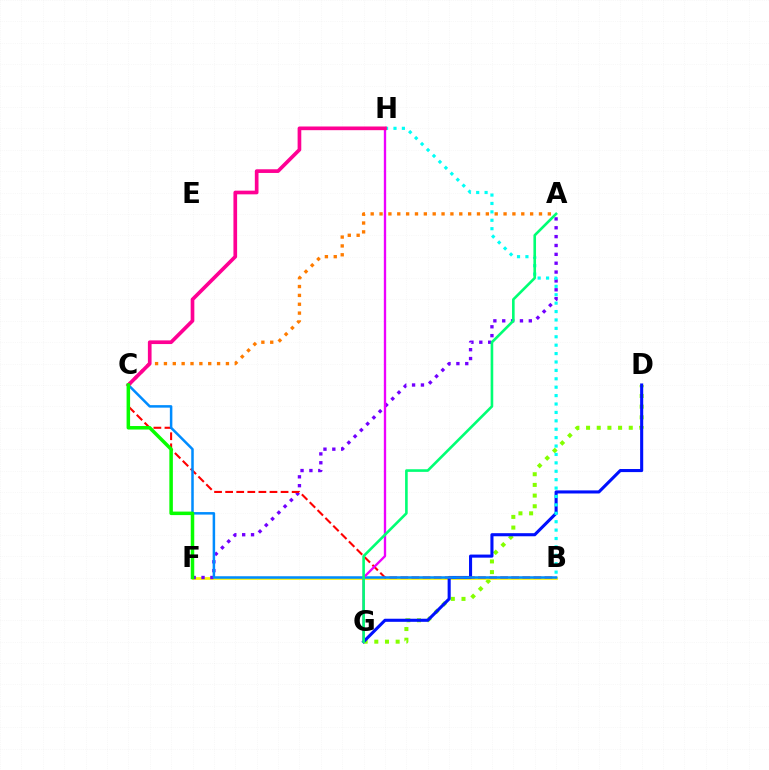{('D', 'G'): [{'color': '#84ff00', 'line_style': 'dotted', 'thickness': 2.9}, {'color': '#0010ff', 'line_style': 'solid', 'thickness': 2.22}], ('B', 'F'): [{'color': '#fcf500', 'line_style': 'solid', 'thickness': 1.96}], ('A', 'F'): [{'color': '#7200ff', 'line_style': 'dotted', 'thickness': 2.41}], ('B', 'H'): [{'color': '#00fff6', 'line_style': 'dotted', 'thickness': 2.28}], ('B', 'C'): [{'color': '#ff0000', 'line_style': 'dashed', 'thickness': 1.51}, {'color': '#008cff', 'line_style': 'solid', 'thickness': 1.81}], ('G', 'H'): [{'color': '#ee00ff', 'line_style': 'solid', 'thickness': 1.69}], ('A', 'C'): [{'color': '#ff7c00', 'line_style': 'dotted', 'thickness': 2.41}], ('A', 'G'): [{'color': '#00ff74', 'line_style': 'solid', 'thickness': 1.88}], ('C', 'H'): [{'color': '#ff0094', 'line_style': 'solid', 'thickness': 2.65}], ('C', 'F'): [{'color': '#08ff00', 'line_style': 'solid', 'thickness': 2.53}]}